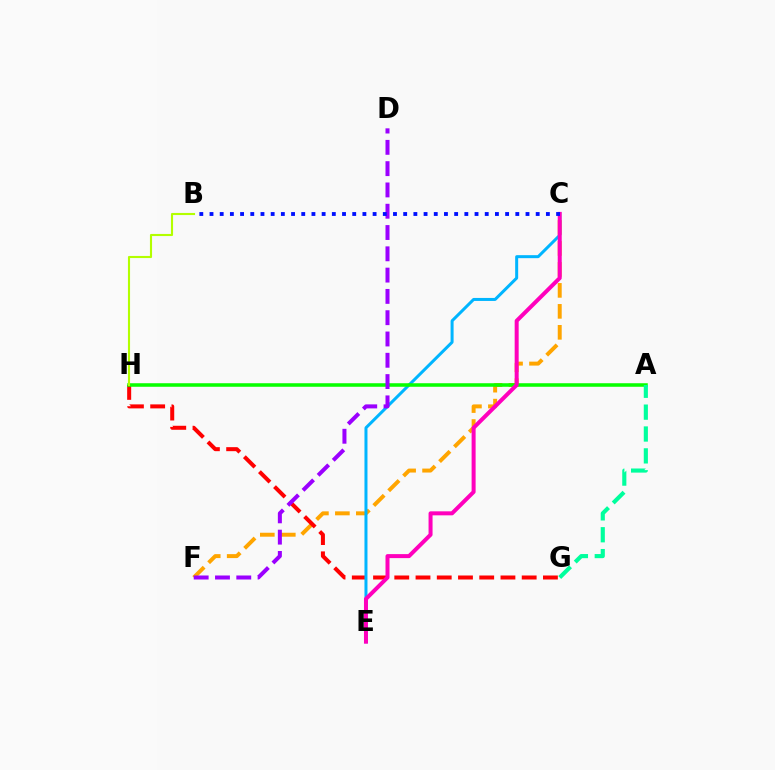{('C', 'F'): [{'color': '#ffa500', 'line_style': 'dashed', 'thickness': 2.85}], ('G', 'H'): [{'color': '#ff0000', 'line_style': 'dashed', 'thickness': 2.89}], ('C', 'E'): [{'color': '#00b5ff', 'line_style': 'solid', 'thickness': 2.16}, {'color': '#ff00bd', 'line_style': 'solid', 'thickness': 2.88}], ('A', 'H'): [{'color': '#08ff00', 'line_style': 'solid', 'thickness': 2.55}], ('D', 'F'): [{'color': '#9b00ff', 'line_style': 'dashed', 'thickness': 2.89}], ('B', 'C'): [{'color': '#0010ff', 'line_style': 'dotted', 'thickness': 2.77}], ('B', 'H'): [{'color': '#b3ff00', 'line_style': 'solid', 'thickness': 1.52}], ('A', 'G'): [{'color': '#00ff9d', 'line_style': 'dashed', 'thickness': 2.97}]}